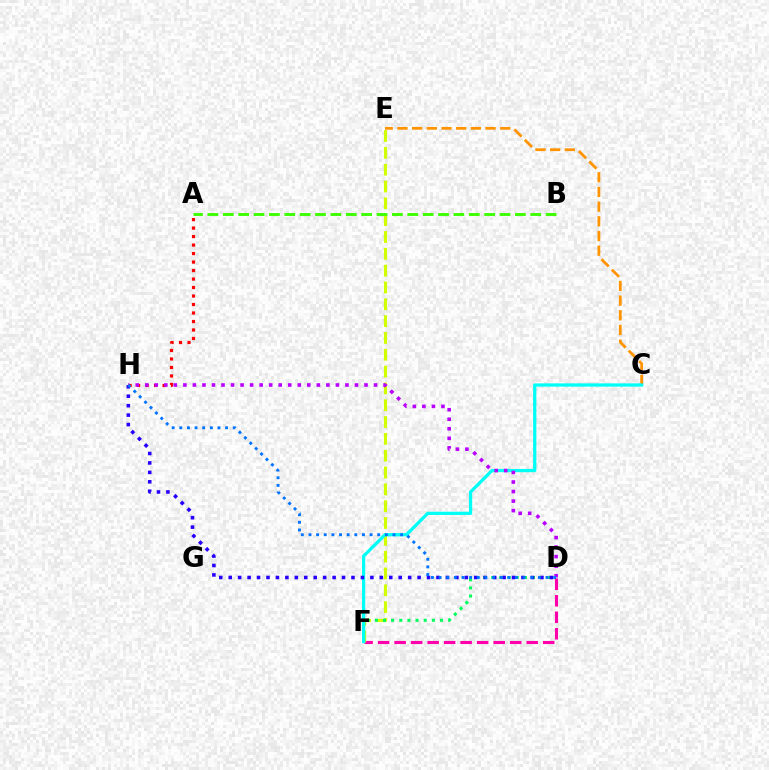{('A', 'H'): [{'color': '#ff0000', 'line_style': 'dotted', 'thickness': 2.31}], ('C', 'E'): [{'color': '#ff9400', 'line_style': 'dashed', 'thickness': 2.0}], ('D', 'F'): [{'color': '#ff00ac', 'line_style': 'dashed', 'thickness': 2.24}, {'color': '#00ff5c', 'line_style': 'dotted', 'thickness': 2.21}], ('E', 'F'): [{'color': '#d1ff00', 'line_style': 'dashed', 'thickness': 2.29}], ('C', 'F'): [{'color': '#00fff6', 'line_style': 'solid', 'thickness': 2.34}], ('D', 'H'): [{'color': '#b900ff', 'line_style': 'dotted', 'thickness': 2.59}, {'color': '#2500ff', 'line_style': 'dotted', 'thickness': 2.57}, {'color': '#0074ff', 'line_style': 'dotted', 'thickness': 2.07}], ('A', 'B'): [{'color': '#3dff00', 'line_style': 'dashed', 'thickness': 2.09}]}